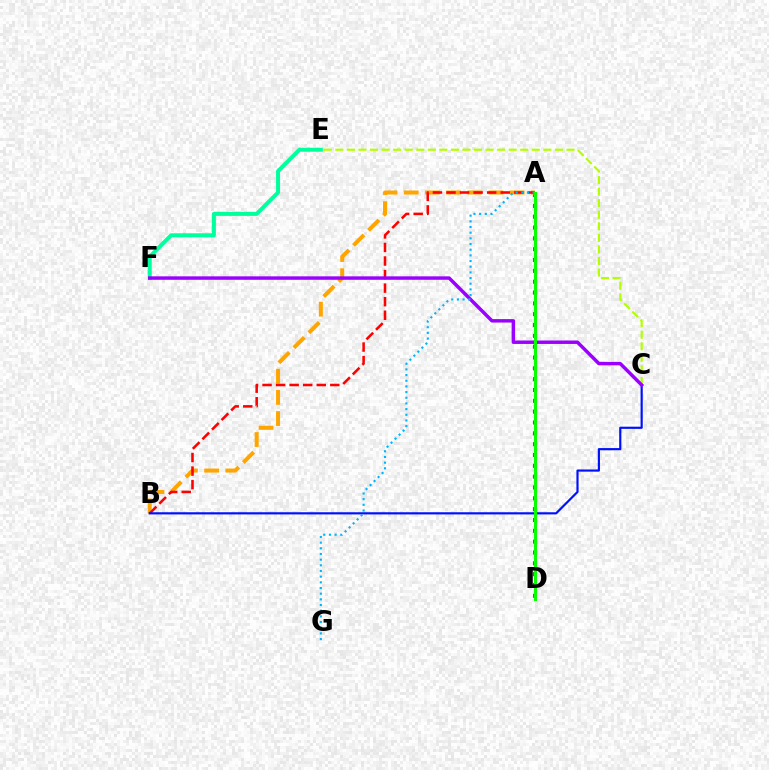{('A', 'D'): [{'color': '#ff00bd', 'line_style': 'dotted', 'thickness': 2.94}, {'color': '#08ff00', 'line_style': 'solid', 'thickness': 2.2}], ('C', 'E'): [{'color': '#b3ff00', 'line_style': 'dashed', 'thickness': 1.57}], ('A', 'B'): [{'color': '#ffa500', 'line_style': 'dashed', 'thickness': 2.88}, {'color': '#ff0000', 'line_style': 'dashed', 'thickness': 1.84}], ('B', 'C'): [{'color': '#0010ff', 'line_style': 'solid', 'thickness': 1.56}], ('E', 'F'): [{'color': '#00ff9d', 'line_style': 'solid', 'thickness': 2.87}], ('C', 'F'): [{'color': '#9b00ff', 'line_style': 'solid', 'thickness': 2.49}], ('A', 'G'): [{'color': '#00b5ff', 'line_style': 'dotted', 'thickness': 1.54}]}